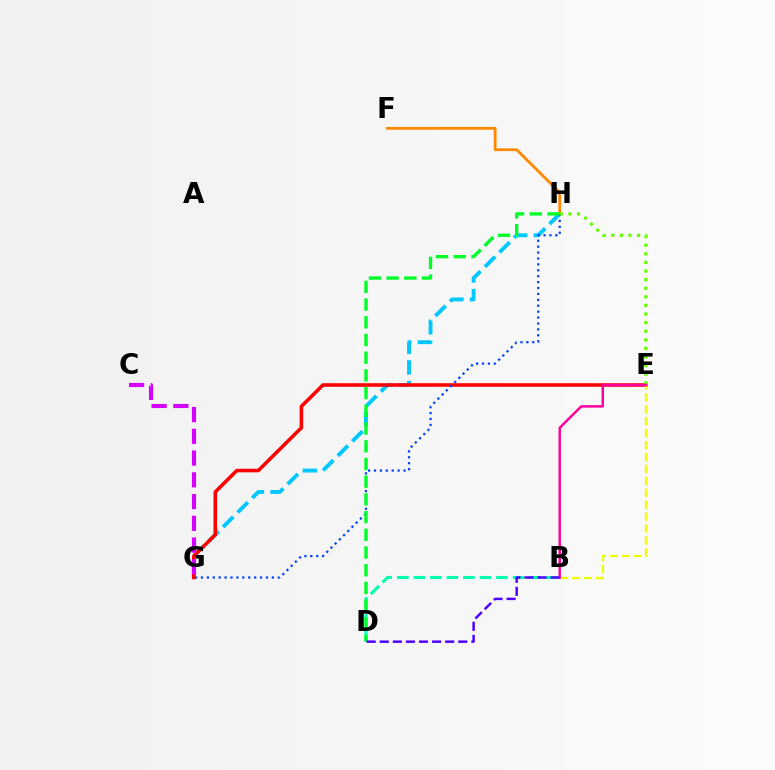{('F', 'H'): [{'color': '#ff8800', 'line_style': 'solid', 'thickness': 2.0}], ('G', 'H'): [{'color': '#00c7ff', 'line_style': 'dashed', 'thickness': 2.79}, {'color': '#003fff', 'line_style': 'dotted', 'thickness': 1.61}], ('B', 'D'): [{'color': '#00ffaf', 'line_style': 'dashed', 'thickness': 2.25}, {'color': '#4f00ff', 'line_style': 'dashed', 'thickness': 1.78}], ('E', 'G'): [{'color': '#ff0000', 'line_style': 'solid', 'thickness': 2.56}], ('D', 'H'): [{'color': '#00ff27', 'line_style': 'dashed', 'thickness': 2.41}], ('E', 'H'): [{'color': '#66ff00', 'line_style': 'dotted', 'thickness': 2.34}], ('C', 'G'): [{'color': '#d600ff', 'line_style': 'dashed', 'thickness': 2.95}], ('B', 'E'): [{'color': '#eeff00', 'line_style': 'dashed', 'thickness': 1.62}, {'color': '#ff00a0', 'line_style': 'solid', 'thickness': 1.78}]}